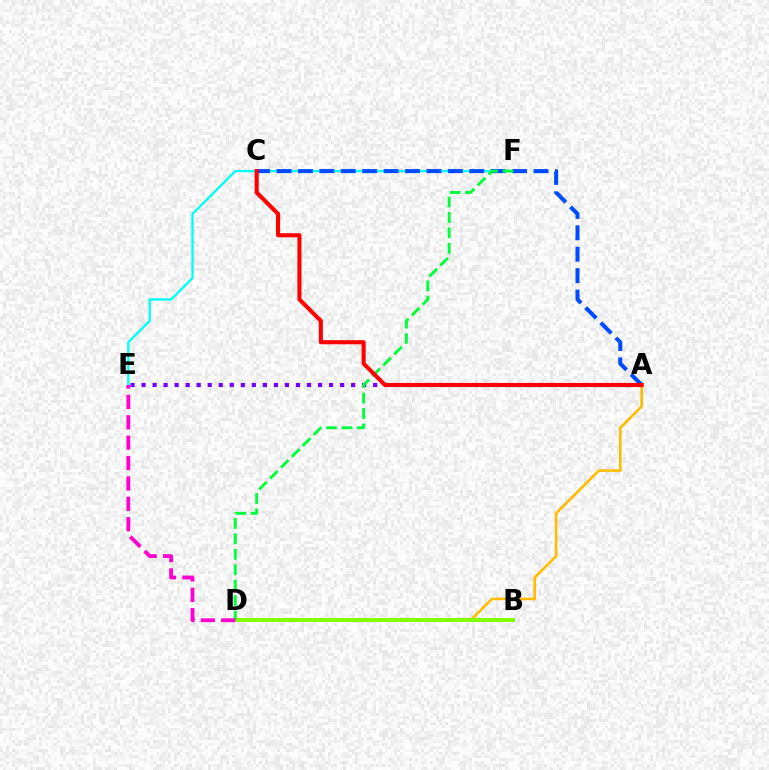{('E', 'F'): [{'color': '#00fff6', 'line_style': 'solid', 'thickness': 1.69}], ('A', 'D'): [{'color': '#ffbd00', 'line_style': 'solid', 'thickness': 1.91}], ('B', 'D'): [{'color': '#84ff00', 'line_style': 'solid', 'thickness': 2.86}], ('A', 'E'): [{'color': '#7200ff', 'line_style': 'dotted', 'thickness': 3.0}], ('A', 'C'): [{'color': '#004bff', 'line_style': 'dashed', 'thickness': 2.91}, {'color': '#ff0000', 'line_style': 'solid', 'thickness': 2.95}], ('D', 'F'): [{'color': '#00ff39', 'line_style': 'dashed', 'thickness': 2.1}], ('D', 'E'): [{'color': '#ff00cf', 'line_style': 'dashed', 'thickness': 2.77}]}